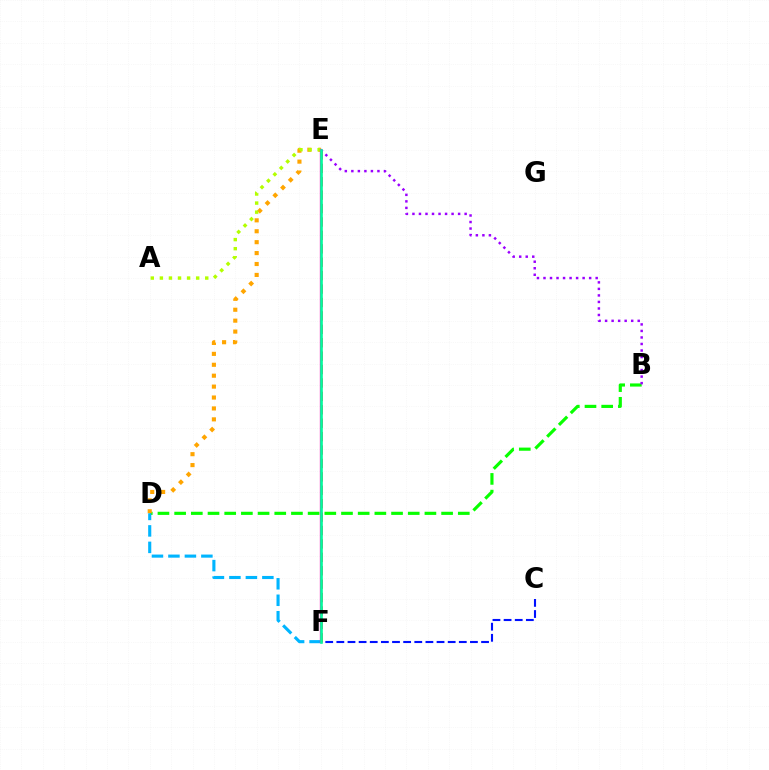{('B', 'D'): [{'color': '#08ff00', 'line_style': 'dashed', 'thickness': 2.27}], ('D', 'E'): [{'color': '#ffa500', 'line_style': 'dotted', 'thickness': 2.97}], ('E', 'F'): [{'color': '#ff0000', 'line_style': 'dashed', 'thickness': 1.82}, {'color': '#ff00bd', 'line_style': 'solid', 'thickness': 1.66}, {'color': '#00ff9d', 'line_style': 'solid', 'thickness': 1.88}], ('C', 'F'): [{'color': '#0010ff', 'line_style': 'dashed', 'thickness': 1.51}], ('D', 'F'): [{'color': '#00b5ff', 'line_style': 'dashed', 'thickness': 2.24}], ('B', 'E'): [{'color': '#9b00ff', 'line_style': 'dotted', 'thickness': 1.77}], ('A', 'E'): [{'color': '#b3ff00', 'line_style': 'dotted', 'thickness': 2.47}]}